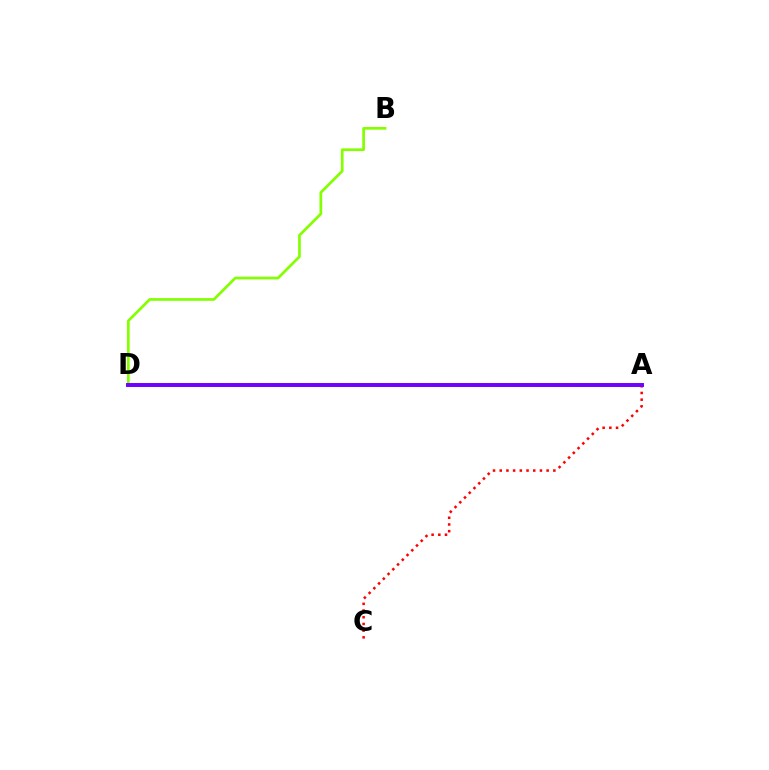{('A', 'D'): [{'color': '#00fff6', 'line_style': 'dashed', 'thickness': 2.76}, {'color': '#7200ff', 'line_style': 'solid', 'thickness': 2.84}], ('B', 'D'): [{'color': '#84ff00', 'line_style': 'solid', 'thickness': 1.95}], ('A', 'C'): [{'color': '#ff0000', 'line_style': 'dotted', 'thickness': 1.82}]}